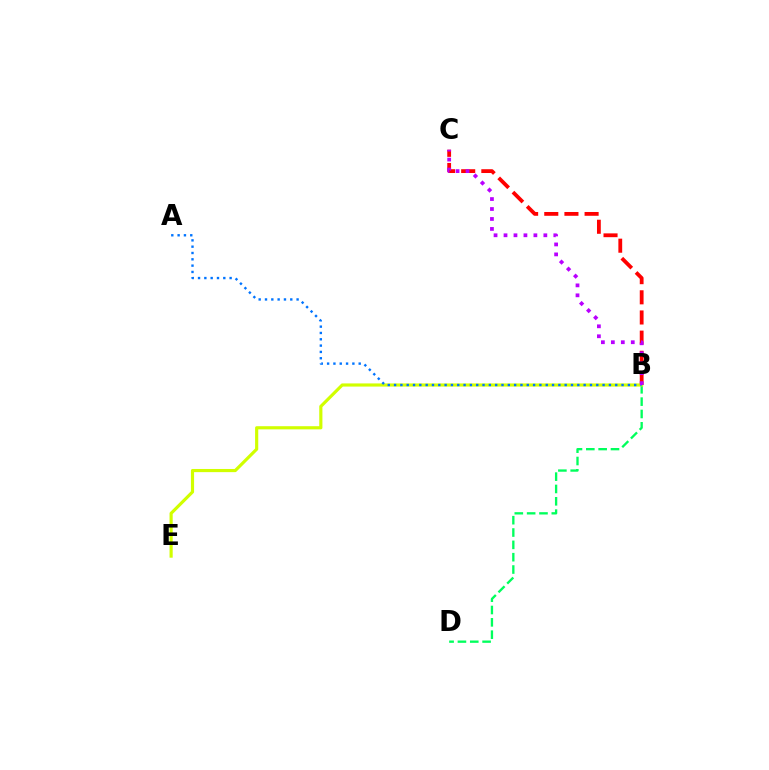{('B', 'C'): [{'color': '#ff0000', 'line_style': 'dashed', 'thickness': 2.74}, {'color': '#b900ff', 'line_style': 'dotted', 'thickness': 2.71}], ('B', 'D'): [{'color': '#00ff5c', 'line_style': 'dashed', 'thickness': 1.68}], ('B', 'E'): [{'color': '#d1ff00', 'line_style': 'solid', 'thickness': 2.28}], ('A', 'B'): [{'color': '#0074ff', 'line_style': 'dotted', 'thickness': 1.72}]}